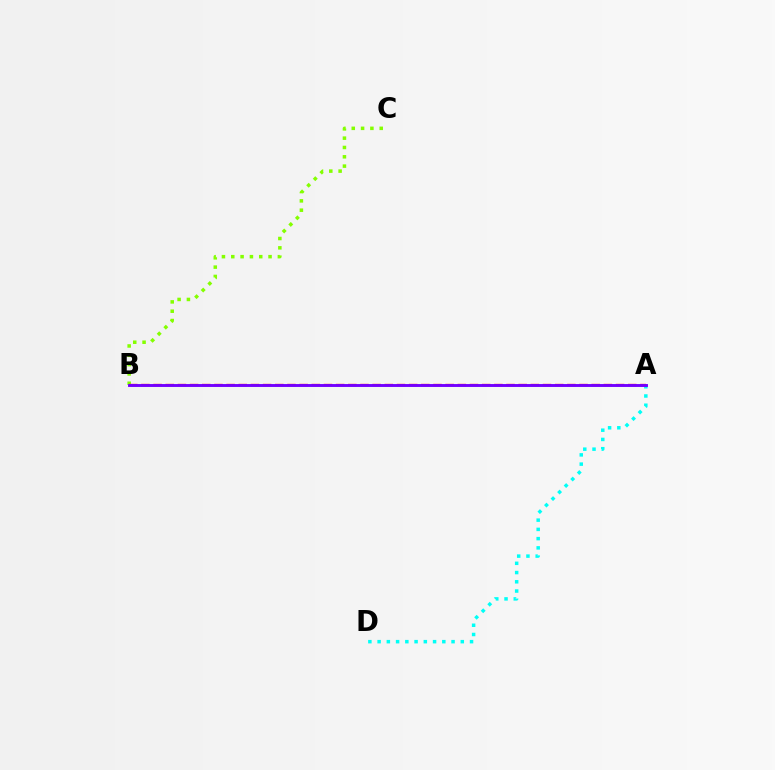{('A', 'D'): [{'color': '#00fff6', 'line_style': 'dotted', 'thickness': 2.51}], ('B', 'C'): [{'color': '#84ff00', 'line_style': 'dotted', 'thickness': 2.53}], ('A', 'B'): [{'color': '#ff0000', 'line_style': 'dashed', 'thickness': 1.65}, {'color': '#7200ff', 'line_style': 'solid', 'thickness': 2.09}]}